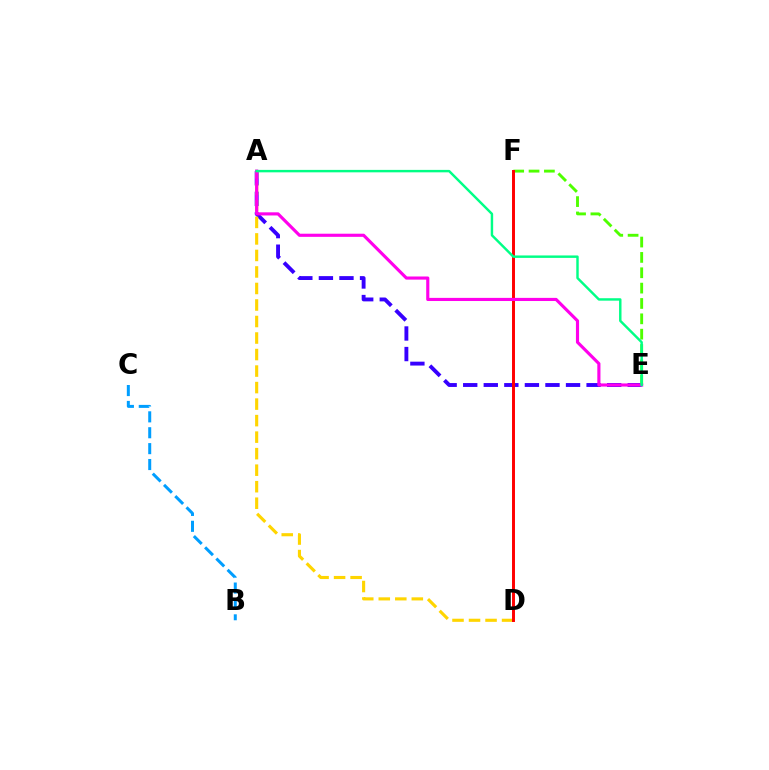{('A', 'E'): [{'color': '#3700ff', 'line_style': 'dashed', 'thickness': 2.79}, {'color': '#ff00ed', 'line_style': 'solid', 'thickness': 2.26}, {'color': '#00ff86', 'line_style': 'solid', 'thickness': 1.76}], ('B', 'C'): [{'color': '#009eff', 'line_style': 'dashed', 'thickness': 2.16}], ('E', 'F'): [{'color': '#4fff00', 'line_style': 'dashed', 'thickness': 2.09}], ('A', 'D'): [{'color': '#ffd500', 'line_style': 'dashed', 'thickness': 2.24}], ('D', 'F'): [{'color': '#ff0000', 'line_style': 'solid', 'thickness': 2.13}]}